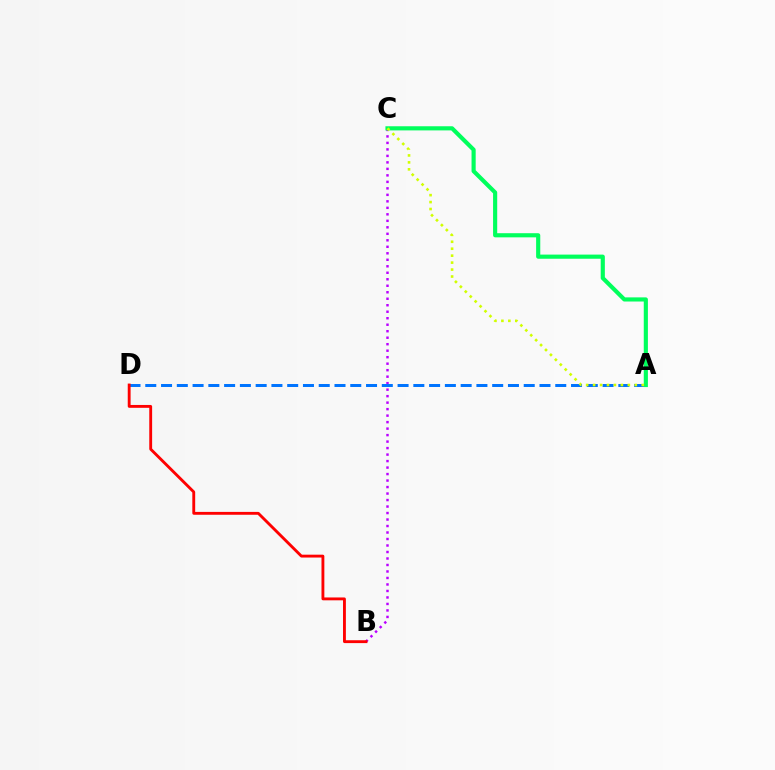{('B', 'C'): [{'color': '#b900ff', 'line_style': 'dotted', 'thickness': 1.76}], ('A', 'D'): [{'color': '#0074ff', 'line_style': 'dashed', 'thickness': 2.14}], ('A', 'C'): [{'color': '#00ff5c', 'line_style': 'solid', 'thickness': 2.98}, {'color': '#d1ff00', 'line_style': 'dotted', 'thickness': 1.89}], ('B', 'D'): [{'color': '#ff0000', 'line_style': 'solid', 'thickness': 2.06}]}